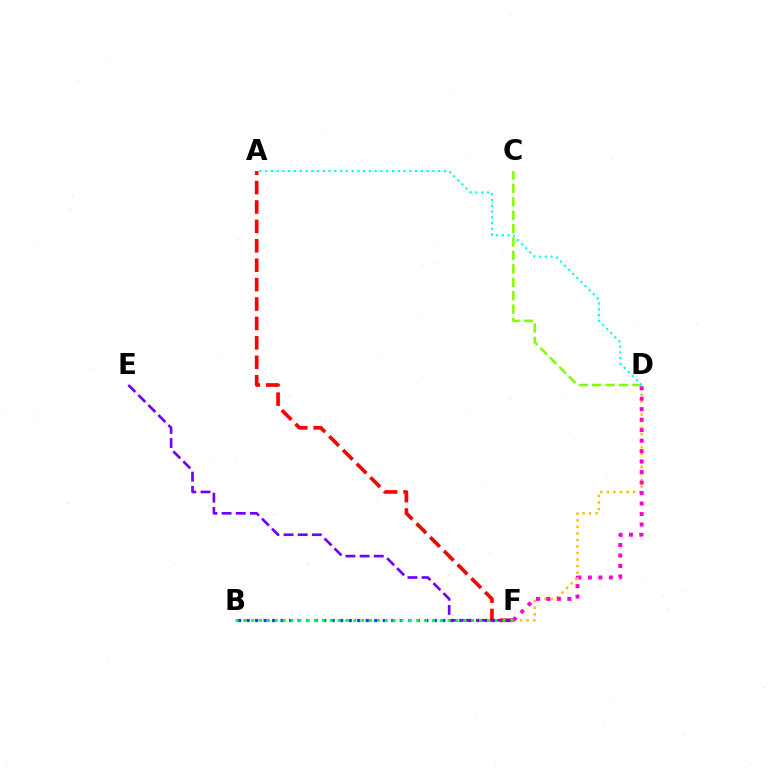{('B', 'F'): [{'color': '#004bff', 'line_style': 'dotted', 'thickness': 2.31}, {'color': '#00ff39', 'line_style': 'dotted', 'thickness': 2.13}], ('A', 'F'): [{'color': '#ff0000', 'line_style': 'dashed', 'thickness': 2.64}], ('E', 'F'): [{'color': '#7200ff', 'line_style': 'dashed', 'thickness': 1.92}], ('D', 'F'): [{'color': '#ffbd00', 'line_style': 'dotted', 'thickness': 1.78}, {'color': '#ff00cf', 'line_style': 'dotted', 'thickness': 2.85}], ('C', 'D'): [{'color': '#84ff00', 'line_style': 'dashed', 'thickness': 1.82}], ('A', 'D'): [{'color': '#00fff6', 'line_style': 'dotted', 'thickness': 1.57}]}